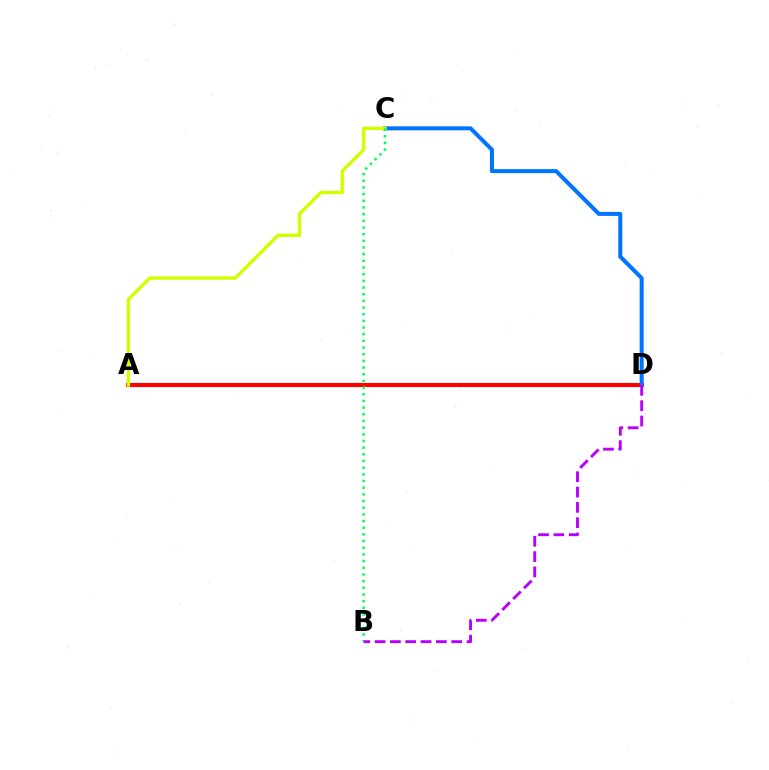{('A', 'D'): [{'color': '#ff0000', 'line_style': 'solid', 'thickness': 2.96}], ('C', 'D'): [{'color': '#0074ff', 'line_style': 'solid', 'thickness': 2.9}], ('A', 'C'): [{'color': '#d1ff00', 'line_style': 'solid', 'thickness': 2.46}], ('B', 'C'): [{'color': '#00ff5c', 'line_style': 'dotted', 'thickness': 1.81}], ('B', 'D'): [{'color': '#b900ff', 'line_style': 'dashed', 'thickness': 2.08}]}